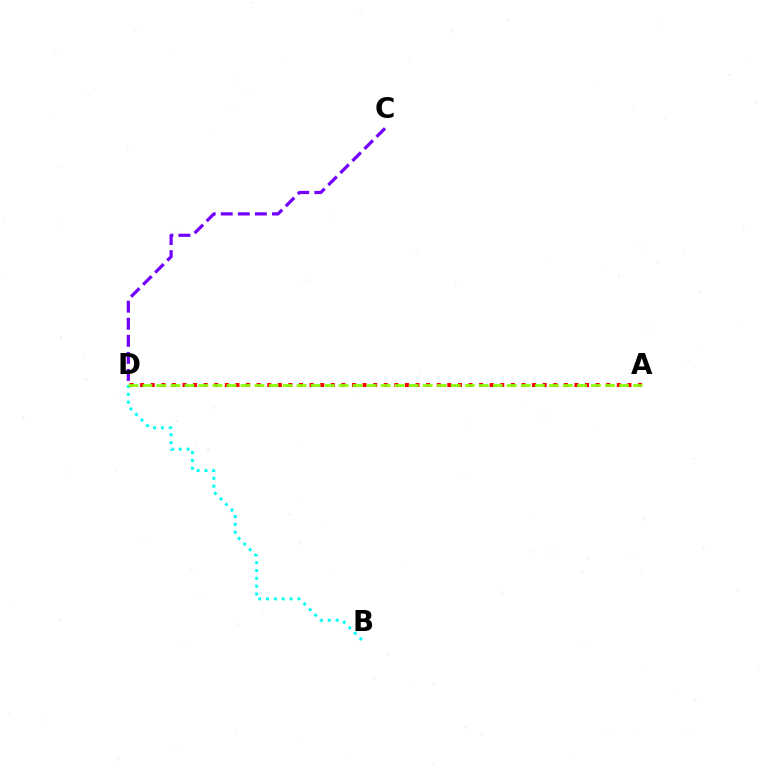{('B', 'D'): [{'color': '#00fff6', 'line_style': 'dotted', 'thickness': 2.13}], ('A', 'D'): [{'color': '#ff0000', 'line_style': 'dotted', 'thickness': 2.88}, {'color': '#84ff00', 'line_style': 'dashed', 'thickness': 1.9}], ('C', 'D'): [{'color': '#7200ff', 'line_style': 'dashed', 'thickness': 2.32}]}